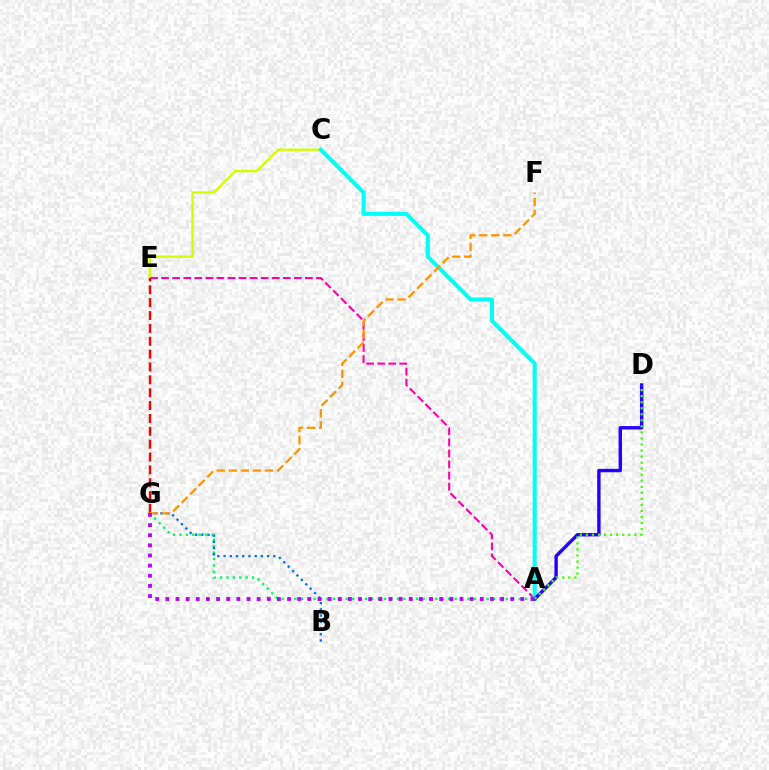{('C', 'E'): [{'color': '#d1ff00', 'line_style': 'solid', 'thickness': 1.7}], ('A', 'E'): [{'color': '#ff00ac', 'line_style': 'dashed', 'thickness': 1.5}], ('A', 'G'): [{'color': '#00ff5c', 'line_style': 'dotted', 'thickness': 1.74}, {'color': '#b900ff', 'line_style': 'dotted', 'thickness': 2.76}], ('A', 'C'): [{'color': '#00fff6', 'line_style': 'solid', 'thickness': 2.92}], ('B', 'G'): [{'color': '#0074ff', 'line_style': 'dotted', 'thickness': 1.69}], ('A', 'D'): [{'color': '#2500ff', 'line_style': 'solid', 'thickness': 2.45}, {'color': '#3dff00', 'line_style': 'dotted', 'thickness': 1.64}], ('E', 'G'): [{'color': '#ff0000', 'line_style': 'dashed', 'thickness': 1.75}], ('F', 'G'): [{'color': '#ff9400', 'line_style': 'dashed', 'thickness': 1.64}]}